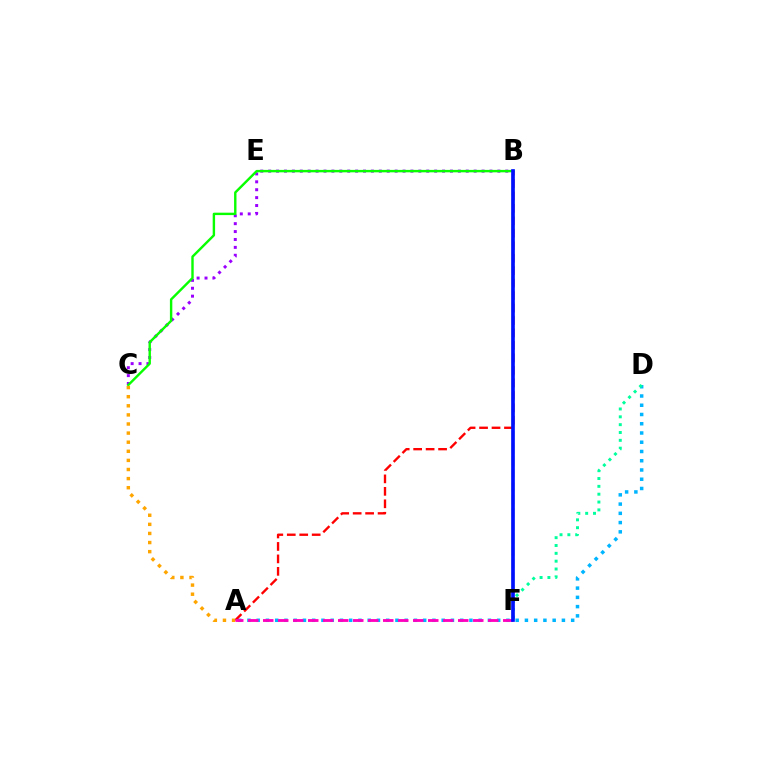{('B', 'C'): [{'color': '#9b00ff', 'line_style': 'dotted', 'thickness': 2.15}, {'color': '#08ff00', 'line_style': 'solid', 'thickness': 1.73}], ('A', 'D'): [{'color': '#00b5ff', 'line_style': 'dotted', 'thickness': 2.51}], ('B', 'F'): [{'color': '#b3ff00', 'line_style': 'dashed', 'thickness': 1.75}, {'color': '#0010ff', 'line_style': 'solid', 'thickness': 2.65}], ('D', 'F'): [{'color': '#00ff9d', 'line_style': 'dotted', 'thickness': 2.13}], ('A', 'B'): [{'color': '#ff0000', 'line_style': 'dashed', 'thickness': 1.69}], ('A', 'C'): [{'color': '#ffa500', 'line_style': 'dotted', 'thickness': 2.47}], ('A', 'F'): [{'color': '#ff00bd', 'line_style': 'dashed', 'thickness': 2.04}]}